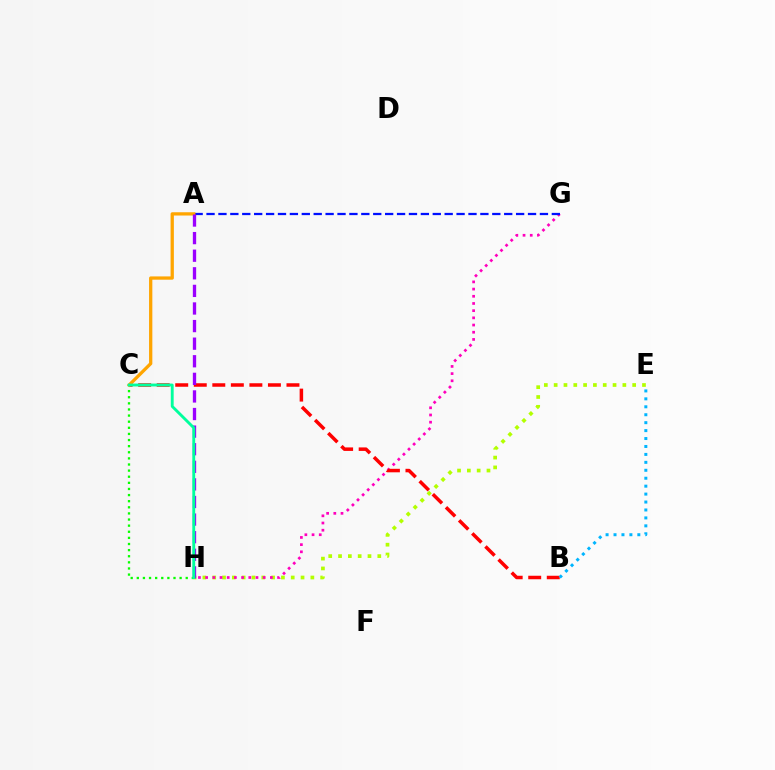{('E', 'H'): [{'color': '#b3ff00', 'line_style': 'dotted', 'thickness': 2.67}], ('G', 'H'): [{'color': '#ff00bd', 'line_style': 'dotted', 'thickness': 1.95}], ('A', 'G'): [{'color': '#0010ff', 'line_style': 'dashed', 'thickness': 1.62}], ('B', 'C'): [{'color': '#ff0000', 'line_style': 'dashed', 'thickness': 2.52}], ('A', 'C'): [{'color': '#ffa500', 'line_style': 'solid', 'thickness': 2.36}], ('A', 'H'): [{'color': '#9b00ff', 'line_style': 'dashed', 'thickness': 2.39}], ('B', 'E'): [{'color': '#00b5ff', 'line_style': 'dotted', 'thickness': 2.16}], ('C', 'H'): [{'color': '#08ff00', 'line_style': 'dotted', 'thickness': 1.66}, {'color': '#00ff9d', 'line_style': 'solid', 'thickness': 2.06}]}